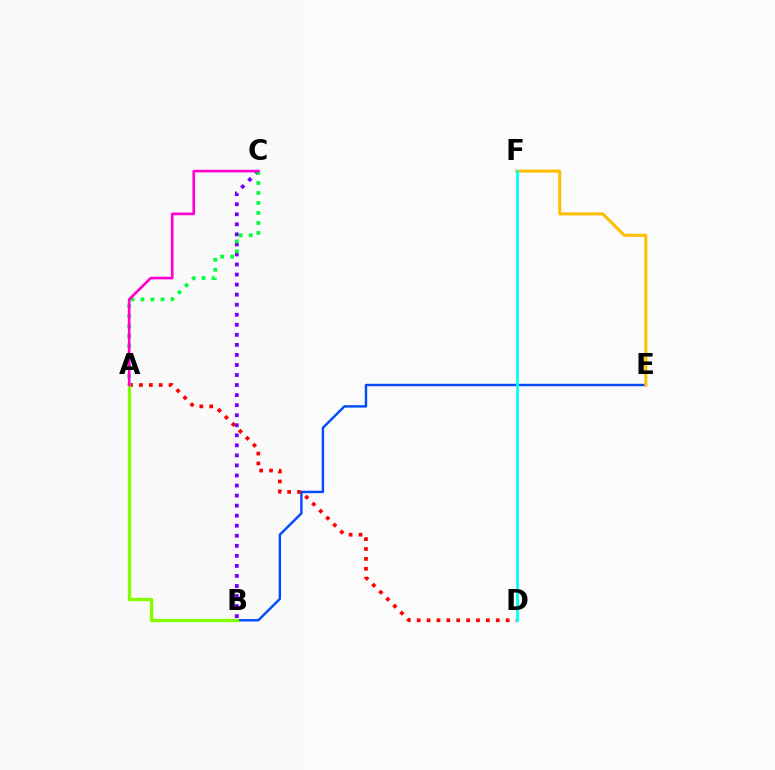{('B', 'E'): [{'color': '#004bff', 'line_style': 'solid', 'thickness': 1.73}], ('A', 'D'): [{'color': '#ff0000', 'line_style': 'dotted', 'thickness': 2.69}], ('E', 'F'): [{'color': '#ffbd00', 'line_style': 'solid', 'thickness': 2.18}], ('B', 'C'): [{'color': '#7200ff', 'line_style': 'dotted', 'thickness': 2.73}], ('D', 'F'): [{'color': '#00fff6', 'line_style': 'solid', 'thickness': 2.01}], ('A', 'B'): [{'color': '#84ff00', 'line_style': 'solid', 'thickness': 2.4}], ('A', 'C'): [{'color': '#00ff39', 'line_style': 'dotted', 'thickness': 2.71}, {'color': '#ff00cf', 'line_style': 'solid', 'thickness': 1.9}]}